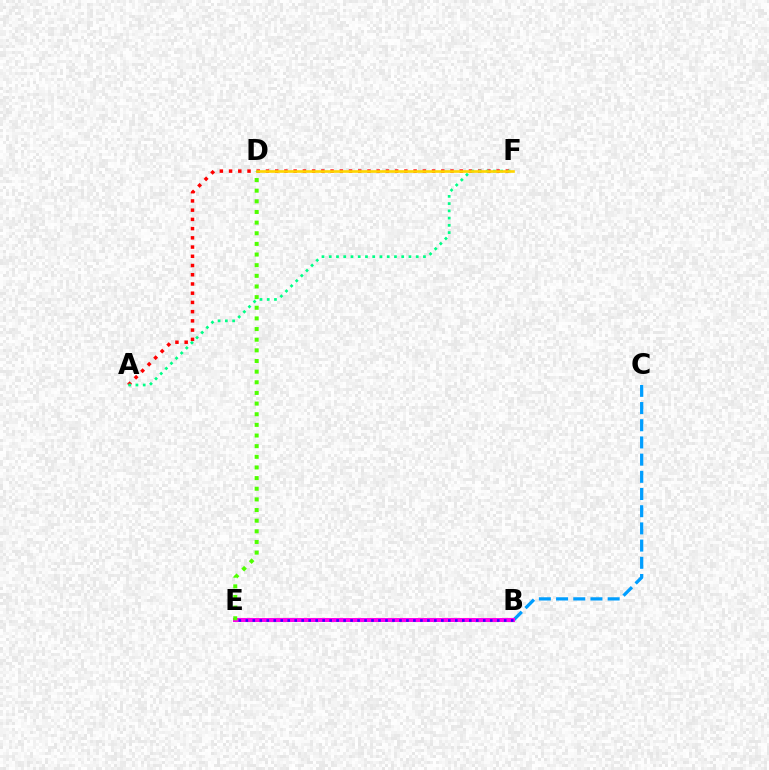{('B', 'C'): [{'color': '#009eff', 'line_style': 'dashed', 'thickness': 2.34}], ('A', 'F'): [{'color': '#ff0000', 'line_style': 'dotted', 'thickness': 2.51}, {'color': '#00ff86', 'line_style': 'dotted', 'thickness': 1.97}], ('B', 'E'): [{'color': '#ff00ed', 'line_style': 'solid', 'thickness': 2.89}, {'color': '#3700ff', 'line_style': 'dotted', 'thickness': 1.9}], ('D', 'F'): [{'color': '#ffd500', 'line_style': 'solid', 'thickness': 1.91}], ('D', 'E'): [{'color': '#4fff00', 'line_style': 'dotted', 'thickness': 2.89}]}